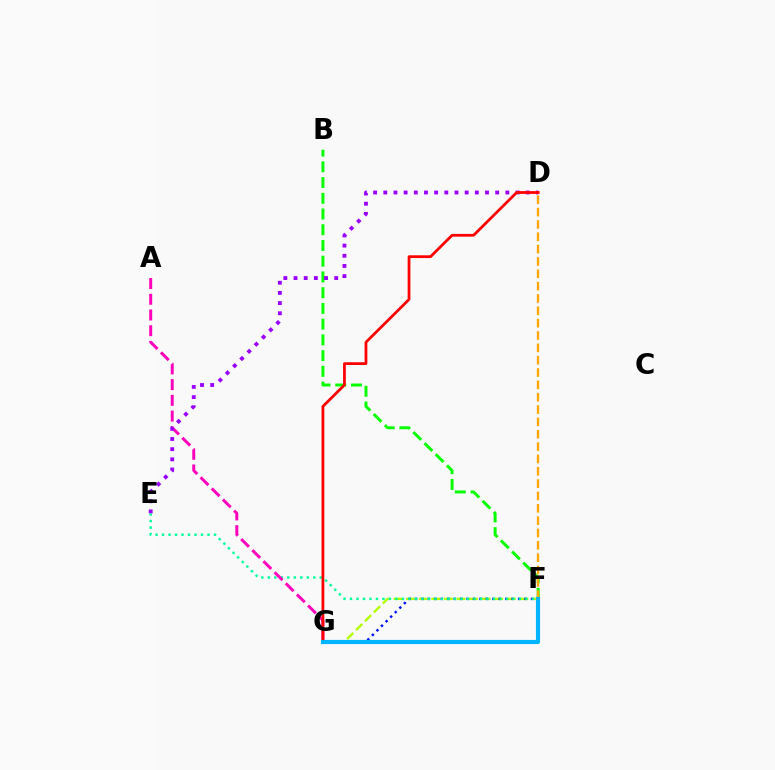{('F', 'G'): [{'color': '#b3ff00', 'line_style': 'dashed', 'thickness': 1.71}, {'color': '#0010ff', 'line_style': 'dotted', 'thickness': 1.75}, {'color': '#00b5ff', 'line_style': 'solid', 'thickness': 2.99}], ('B', 'F'): [{'color': '#08ff00', 'line_style': 'dashed', 'thickness': 2.14}], ('E', 'F'): [{'color': '#00ff9d', 'line_style': 'dotted', 'thickness': 1.77}], ('A', 'G'): [{'color': '#ff00bd', 'line_style': 'dashed', 'thickness': 2.14}], ('D', 'E'): [{'color': '#9b00ff', 'line_style': 'dotted', 'thickness': 2.76}], ('D', 'F'): [{'color': '#ffa500', 'line_style': 'dashed', 'thickness': 1.68}], ('D', 'G'): [{'color': '#ff0000', 'line_style': 'solid', 'thickness': 1.99}]}